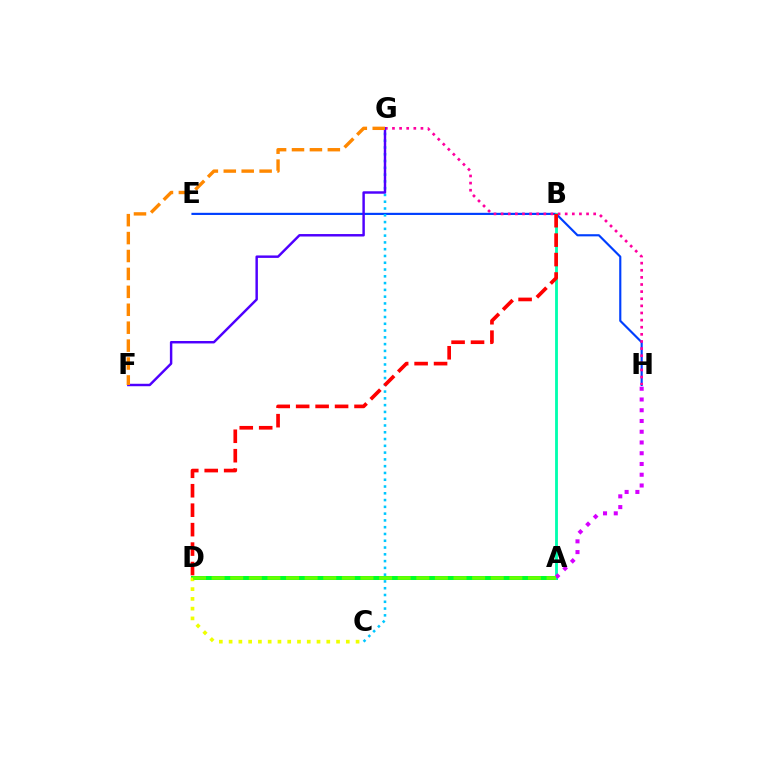{('A', 'D'): [{'color': '#00ff27', 'line_style': 'solid', 'thickness': 2.87}, {'color': '#66ff00', 'line_style': 'dashed', 'thickness': 2.53}], ('C', 'D'): [{'color': '#eeff00', 'line_style': 'dotted', 'thickness': 2.65}], ('E', 'H'): [{'color': '#003fff', 'line_style': 'solid', 'thickness': 1.55}], ('A', 'B'): [{'color': '#00ffaf', 'line_style': 'solid', 'thickness': 2.04}], ('G', 'H'): [{'color': '#ff00a0', 'line_style': 'dotted', 'thickness': 1.93}], ('A', 'H'): [{'color': '#d600ff', 'line_style': 'dotted', 'thickness': 2.92}], ('C', 'G'): [{'color': '#00c7ff', 'line_style': 'dotted', 'thickness': 1.84}], ('F', 'G'): [{'color': '#4f00ff', 'line_style': 'solid', 'thickness': 1.77}, {'color': '#ff8800', 'line_style': 'dashed', 'thickness': 2.43}], ('B', 'D'): [{'color': '#ff0000', 'line_style': 'dashed', 'thickness': 2.64}]}